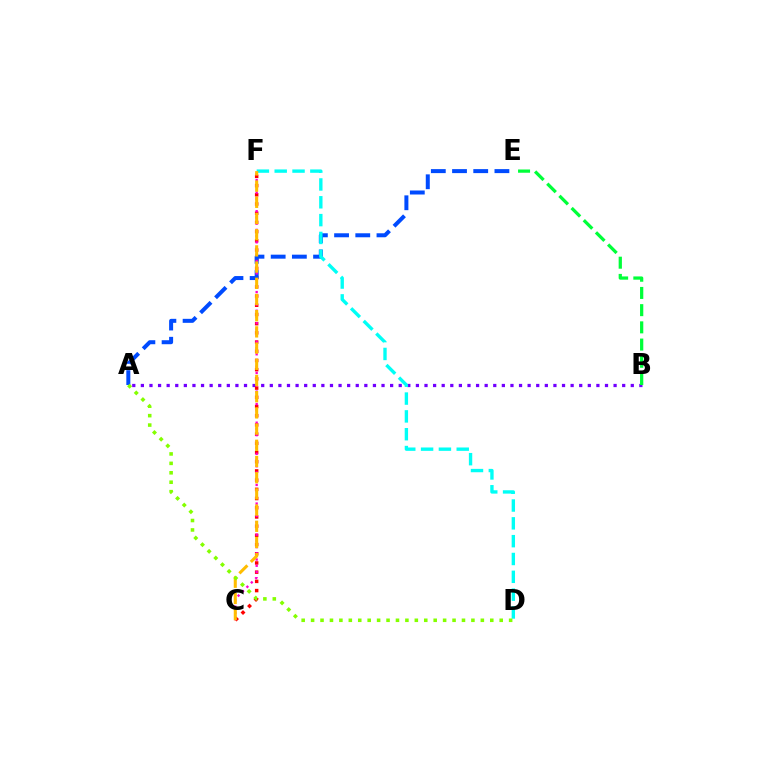{('A', 'B'): [{'color': '#7200ff', 'line_style': 'dotted', 'thickness': 2.34}], ('B', 'E'): [{'color': '#00ff39', 'line_style': 'dashed', 'thickness': 2.34}], ('C', 'F'): [{'color': '#ff0000', 'line_style': 'dotted', 'thickness': 2.5}, {'color': '#ff00cf', 'line_style': 'dotted', 'thickness': 1.69}, {'color': '#ffbd00', 'line_style': 'dashed', 'thickness': 2.2}], ('A', 'E'): [{'color': '#004bff', 'line_style': 'dashed', 'thickness': 2.88}], ('D', 'F'): [{'color': '#00fff6', 'line_style': 'dashed', 'thickness': 2.42}], ('A', 'D'): [{'color': '#84ff00', 'line_style': 'dotted', 'thickness': 2.56}]}